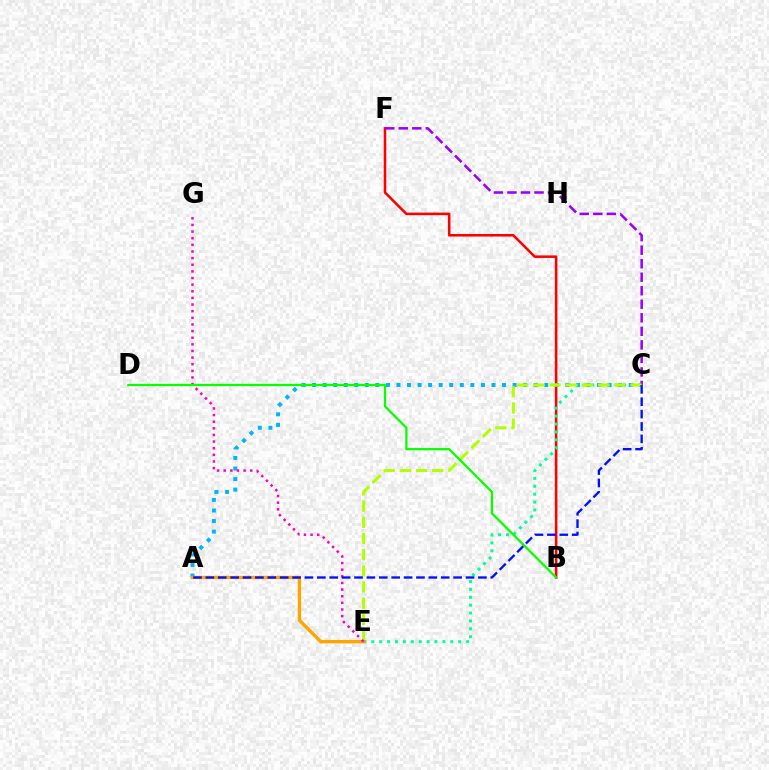{('B', 'F'): [{'color': '#ff0000', 'line_style': 'solid', 'thickness': 1.84}], ('A', 'C'): [{'color': '#00b5ff', 'line_style': 'dotted', 'thickness': 2.87}, {'color': '#0010ff', 'line_style': 'dashed', 'thickness': 1.68}], ('C', 'E'): [{'color': '#00ff9d', 'line_style': 'dotted', 'thickness': 2.15}, {'color': '#b3ff00', 'line_style': 'dashed', 'thickness': 2.2}], ('C', 'F'): [{'color': '#9b00ff', 'line_style': 'dashed', 'thickness': 1.84}], ('A', 'E'): [{'color': '#ffa500', 'line_style': 'solid', 'thickness': 2.43}], ('E', 'G'): [{'color': '#ff00bd', 'line_style': 'dotted', 'thickness': 1.8}], ('B', 'D'): [{'color': '#08ff00', 'line_style': 'solid', 'thickness': 1.62}]}